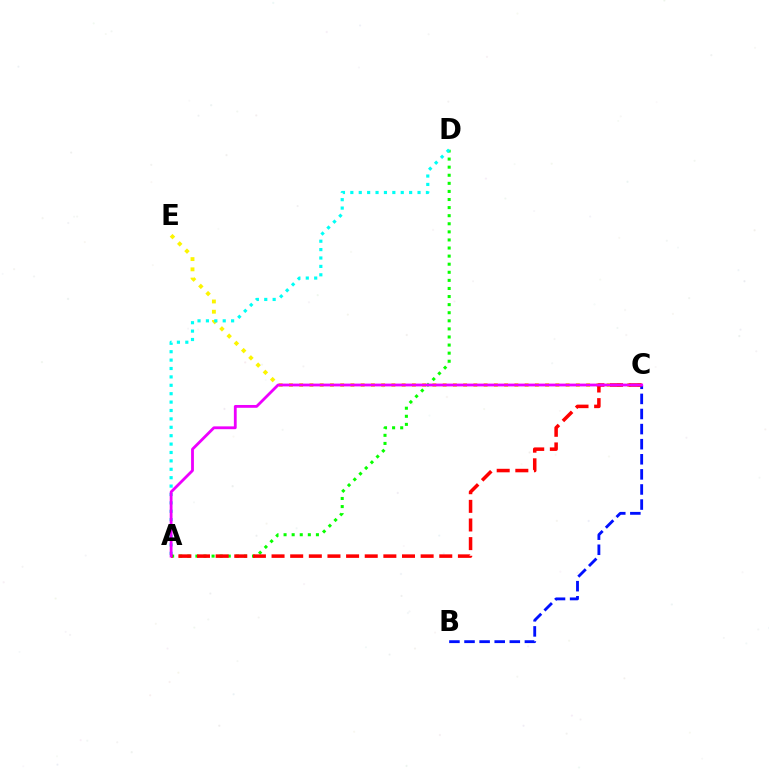{('C', 'E'): [{'color': '#fcf500', 'line_style': 'dotted', 'thickness': 2.78}], ('B', 'C'): [{'color': '#0010ff', 'line_style': 'dashed', 'thickness': 2.05}], ('A', 'D'): [{'color': '#08ff00', 'line_style': 'dotted', 'thickness': 2.2}, {'color': '#00fff6', 'line_style': 'dotted', 'thickness': 2.28}], ('A', 'C'): [{'color': '#ff0000', 'line_style': 'dashed', 'thickness': 2.53}, {'color': '#ee00ff', 'line_style': 'solid', 'thickness': 2.02}]}